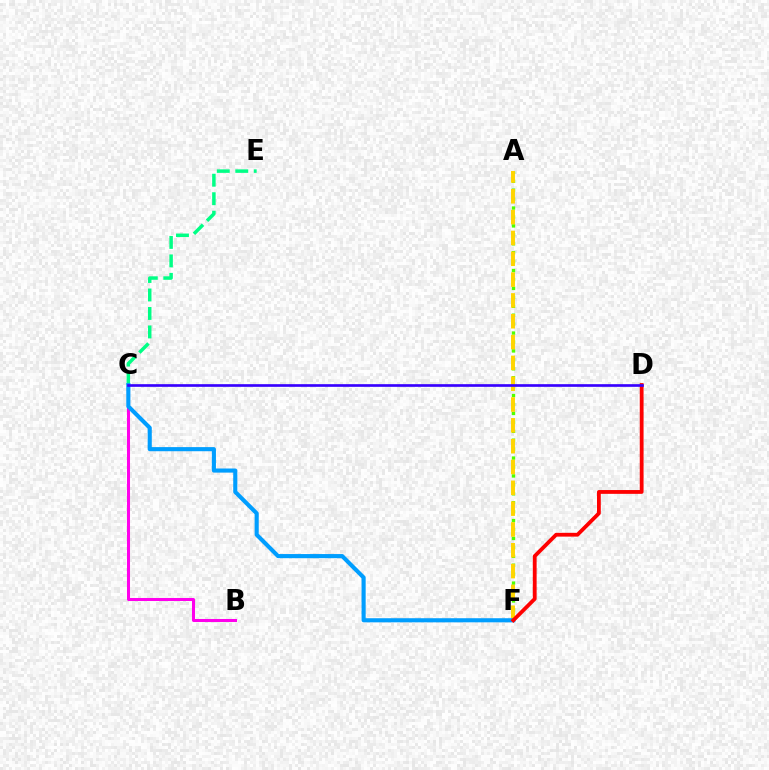{('C', 'E'): [{'color': '#00ff86', 'line_style': 'dashed', 'thickness': 2.51}], ('A', 'F'): [{'color': '#4fff00', 'line_style': 'dotted', 'thickness': 2.43}, {'color': '#ffd500', 'line_style': 'dashed', 'thickness': 2.83}], ('B', 'C'): [{'color': '#ff00ed', 'line_style': 'solid', 'thickness': 2.18}], ('C', 'F'): [{'color': '#009eff', 'line_style': 'solid', 'thickness': 2.96}], ('D', 'F'): [{'color': '#ff0000', 'line_style': 'solid', 'thickness': 2.74}], ('C', 'D'): [{'color': '#3700ff', 'line_style': 'solid', 'thickness': 1.92}]}